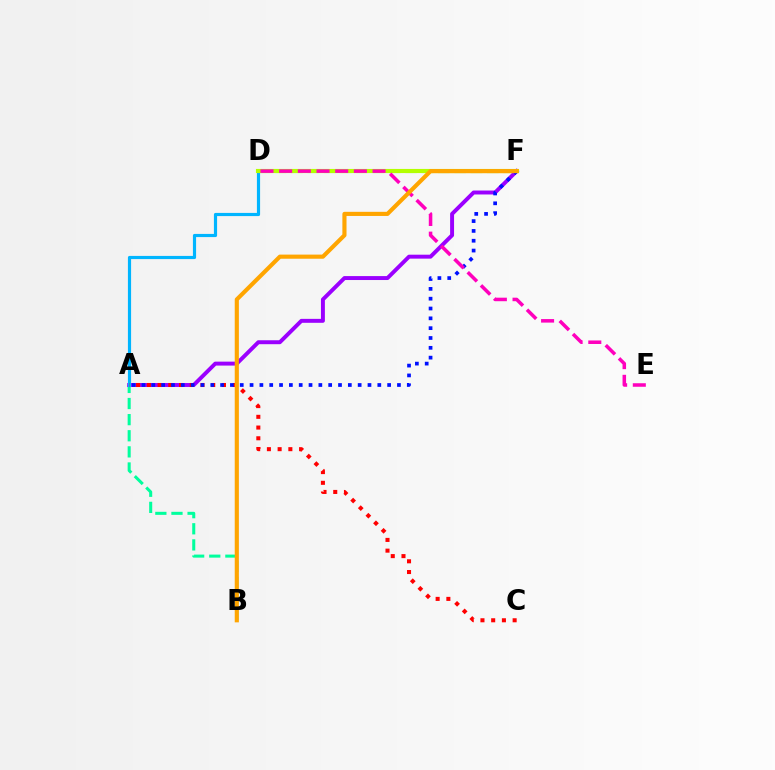{('D', 'F'): [{'color': '#08ff00', 'line_style': 'dashed', 'thickness': 2.22}, {'color': '#b3ff00', 'line_style': 'solid', 'thickness': 2.97}], ('A', 'B'): [{'color': '#00ff9d', 'line_style': 'dashed', 'thickness': 2.19}], ('A', 'F'): [{'color': '#9b00ff', 'line_style': 'solid', 'thickness': 2.84}, {'color': '#0010ff', 'line_style': 'dotted', 'thickness': 2.67}], ('A', 'D'): [{'color': '#00b5ff', 'line_style': 'solid', 'thickness': 2.28}], ('A', 'C'): [{'color': '#ff0000', 'line_style': 'dotted', 'thickness': 2.91}], ('D', 'E'): [{'color': '#ff00bd', 'line_style': 'dashed', 'thickness': 2.54}], ('B', 'F'): [{'color': '#ffa500', 'line_style': 'solid', 'thickness': 2.97}]}